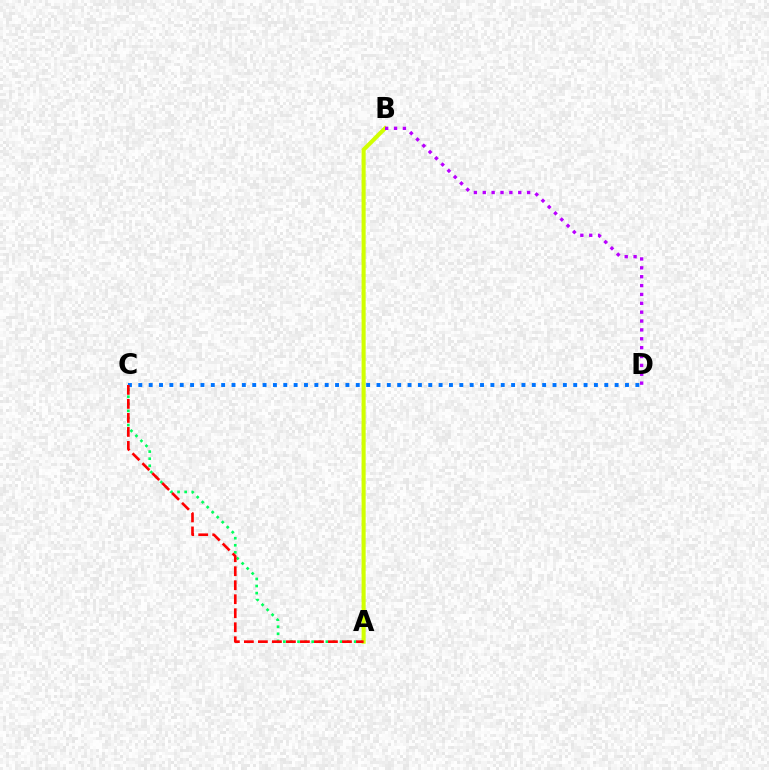{('A', 'C'): [{'color': '#00ff5c', 'line_style': 'dotted', 'thickness': 1.92}, {'color': '#ff0000', 'line_style': 'dashed', 'thickness': 1.9}], ('A', 'B'): [{'color': '#d1ff00', 'line_style': 'solid', 'thickness': 2.94}], ('C', 'D'): [{'color': '#0074ff', 'line_style': 'dotted', 'thickness': 2.81}], ('B', 'D'): [{'color': '#b900ff', 'line_style': 'dotted', 'thickness': 2.41}]}